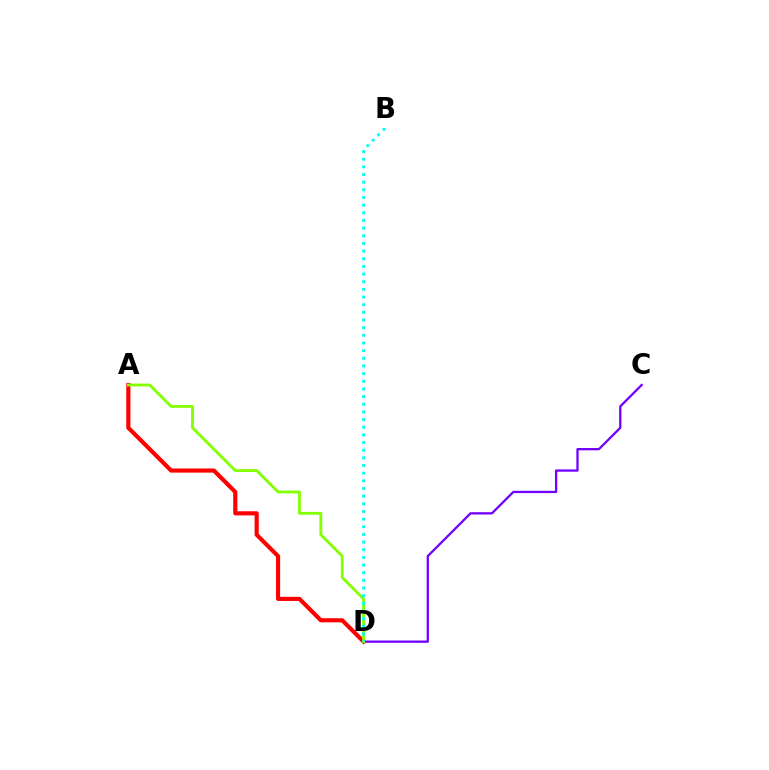{('C', 'D'): [{'color': '#7200ff', 'line_style': 'solid', 'thickness': 1.65}], ('A', 'D'): [{'color': '#ff0000', 'line_style': 'solid', 'thickness': 2.98}, {'color': '#84ff00', 'line_style': 'solid', 'thickness': 2.04}], ('B', 'D'): [{'color': '#00fff6', 'line_style': 'dotted', 'thickness': 2.08}]}